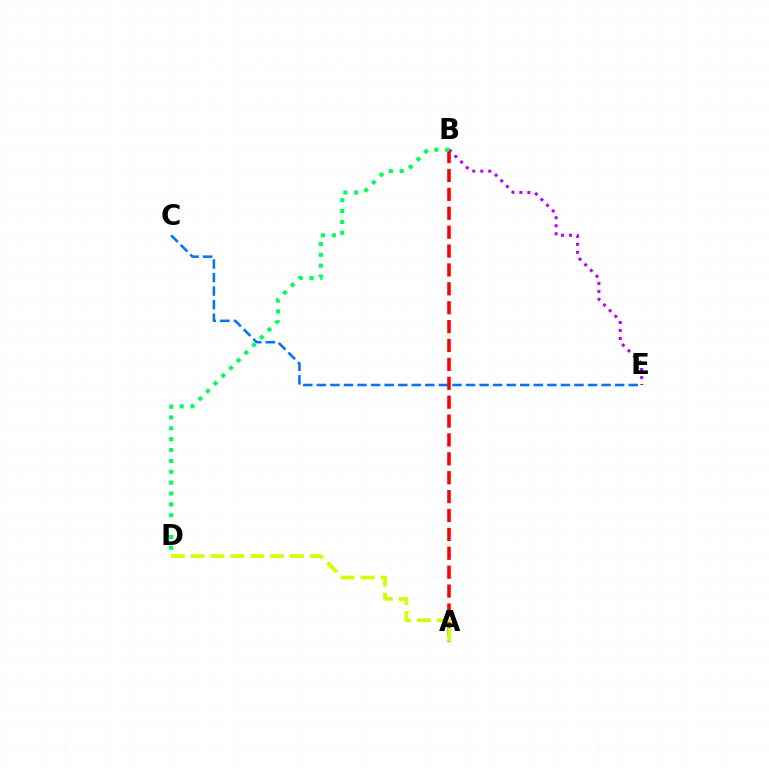{('C', 'E'): [{'color': '#0074ff', 'line_style': 'dashed', 'thickness': 1.84}], ('B', 'E'): [{'color': '#b900ff', 'line_style': 'dotted', 'thickness': 2.17}], ('A', 'B'): [{'color': '#ff0000', 'line_style': 'dashed', 'thickness': 2.57}], ('B', 'D'): [{'color': '#00ff5c', 'line_style': 'dotted', 'thickness': 2.95}], ('A', 'D'): [{'color': '#d1ff00', 'line_style': 'dashed', 'thickness': 2.7}]}